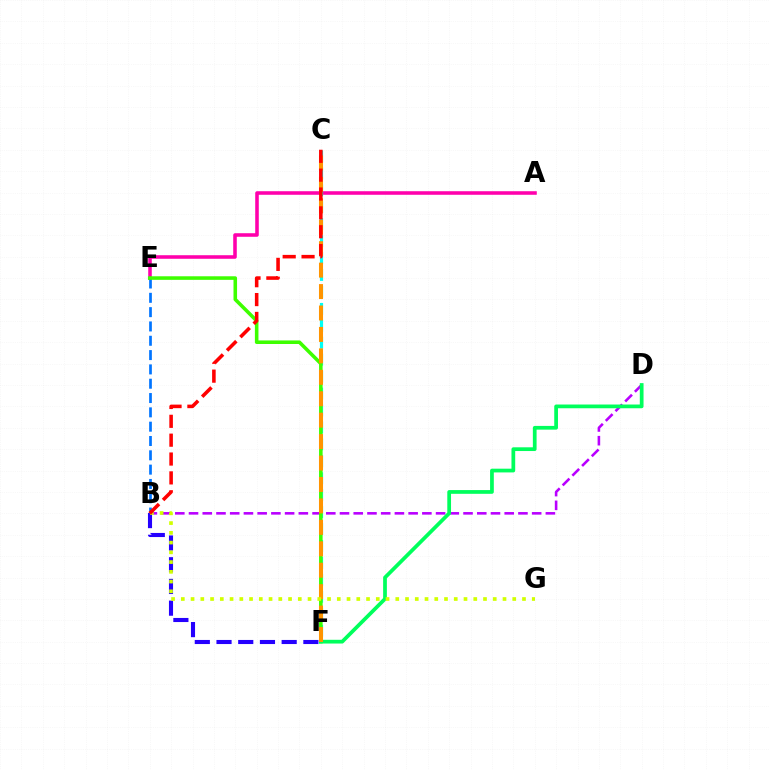{('A', 'E'): [{'color': '#ff00ac', 'line_style': 'solid', 'thickness': 2.57}], ('B', 'D'): [{'color': '#b900ff', 'line_style': 'dashed', 'thickness': 1.86}], ('B', 'F'): [{'color': '#2500ff', 'line_style': 'dashed', 'thickness': 2.95}], ('C', 'F'): [{'color': '#00fff6', 'line_style': 'dashed', 'thickness': 2.3}, {'color': '#ff9400', 'line_style': 'dashed', 'thickness': 2.91}], ('B', 'E'): [{'color': '#0074ff', 'line_style': 'dashed', 'thickness': 1.95}], ('E', 'F'): [{'color': '#3dff00', 'line_style': 'solid', 'thickness': 2.57}], ('D', 'F'): [{'color': '#00ff5c', 'line_style': 'solid', 'thickness': 2.69}], ('B', 'G'): [{'color': '#d1ff00', 'line_style': 'dotted', 'thickness': 2.65}], ('B', 'C'): [{'color': '#ff0000', 'line_style': 'dashed', 'thickness': 2.56}]}